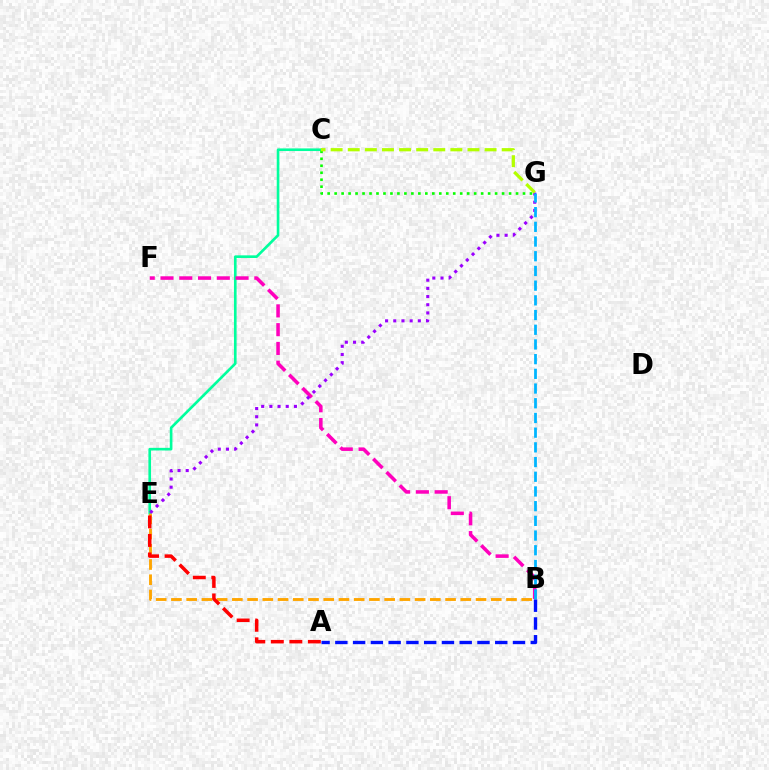{('C', 'E'): [{'color': '#00ff9d', 'line_style': 'solid', 'thickness': 1.9}], ('B', 'E'): [{'color': '#ffa500', 'line_style': 'dashed', 'thickness': 2.07}], ('B', 'F'): [{'color': '#ff00bd', 'line_style': 'dashed', 'thickness': 2.55}], ('A', 'E'): [{'color': '#ff0000', 'line_style': 'dashed', 'thickness': 2.52}], ('C', 'G'): [{'color': '#08ff00', 'line_style': 'dotted', 'thickness': 1.9}, {'color': '#b3ff00', 'line_style': 'dashed', 'thickness': 2.32}], ('E', 'G'): [{'color': '#9b00ff', 'line_style': 'dotted', 'thickness': 2.22}], ('B', 'G'): [{'color': '#00b5ff', 'line_style': 'dashed', 'thickness': 2.0}], ('A', 'B'): [{'color': '#0010ff', 'line_style': 'dashed', 'thickness': 2.41}]}